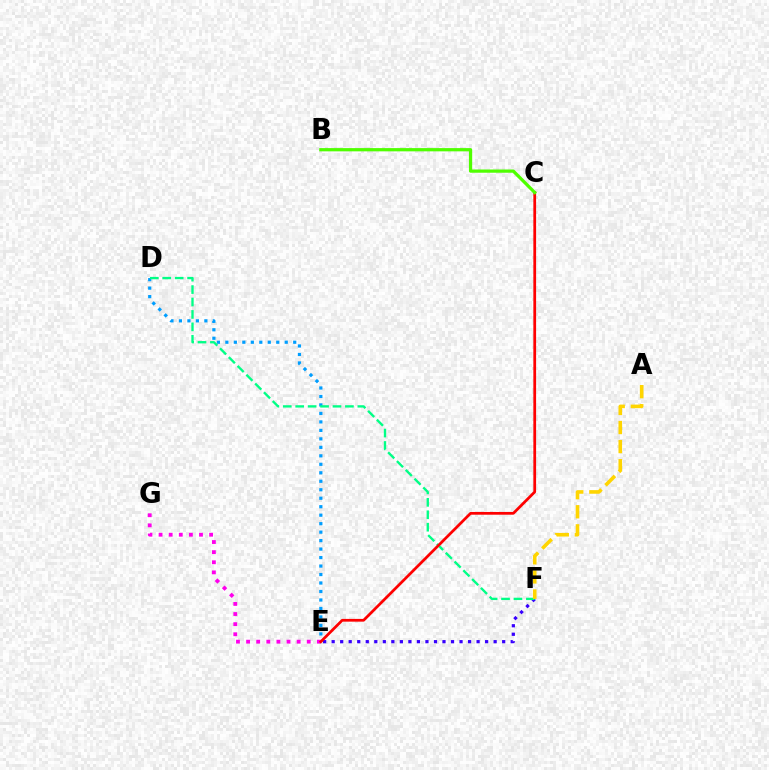{('D', 'E'): [{'color': '#009eff', 'line_style': 'dotted', 'thickness': 2.3}], ('E', 'F'): [{'color': '#3700ff', 'line_style': 'dotted', 'thickness': 2.32}], ('D', 'F'): [{'color': '#00ff86', 'line_style': 'dashed', 'thickness': 1.69}], ('E', 'G'): [{'color': '#ff00ed', 'line_style': 'dotted', 'thickness': 2.75}], ('C', 'E'): [{'color': '#ff0000', 'line_style': 'solid', 'thickness': 1.98}], ('A', 'F'): [{'color': '#ffd500', 'line_style': 'dashed', 'thickness': 2.59}], ('B', 'C'): [{'color': '#4fff00', 'line_style': 'solid', 'thickness': 2.33}]}